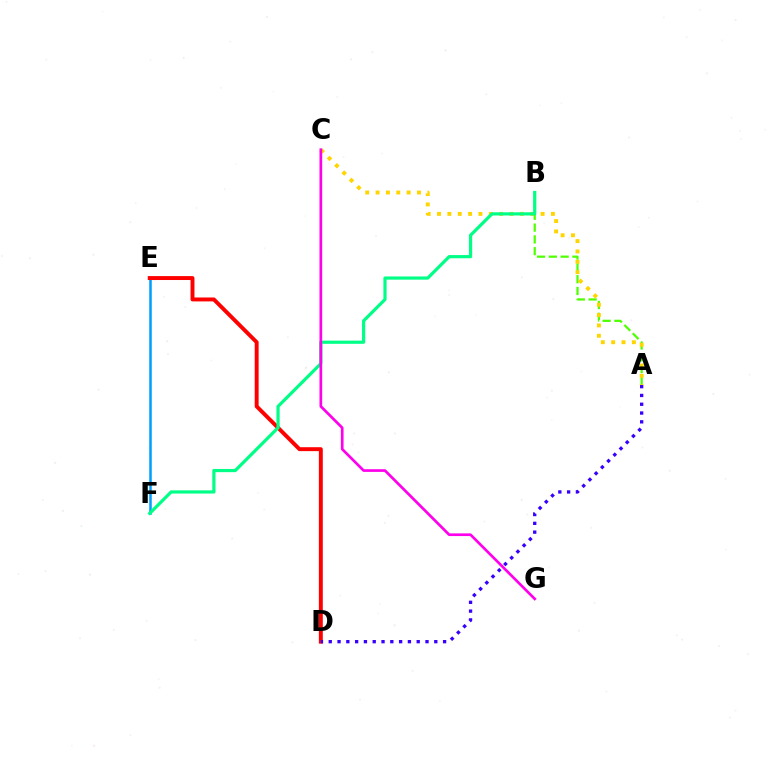{('E', 'F'): [{'color': '#009eff', 'line_style': 'solid', 'thickness': 1.82}], ('D', 'E'): [{'color': '#ff0000', 'line_style': 'solid', 'thickness': 2.82}], ('A', 'B'): [{'color': '#4fff00', 'line_style': 'dashed', 'thickness': 1.6}], ('A', 'C'): [{'color': '#ffd500', 'line_style': 'dotted', 'thickness': 2.81}], ('B', 'F'): [{'color': '#00ff86', 'line_style': 'solid', 'thickness': 2.31}], ('C', 'G'): [{'color': '#ff00ed', 'line_style': 'solid', 'thickness': 1.93}], ('A', 'D'): [{'color': '#3700ff', 'line_style': 'dotted', 'thickness': 2.39}]}